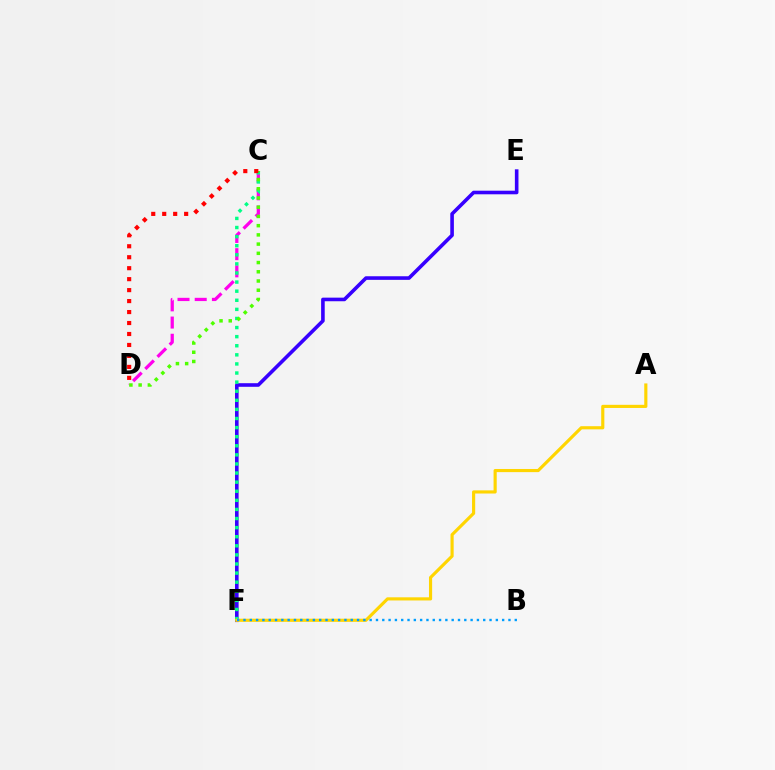{('E', 'F'): [{'color': '#3700ff', 'line_style': 'solid', 'thickness': 2.59}], ('C', 'D'): [{'color': '#ff00ed', 'line_style': 'dashed', 'thickness': 2.34}, {'color': '#4fff00', 'line_style': 'dotted', 'thickness': 2.51}, {'color': '#ff0000', 'line_style': 'dotted', 'thickness': 2.98}], ('C', 'F'): [{'color': '#00ff86', 'line_style': 'dotted', 'thickness': 2.47}], ('A', 'F'): [{'color': '#ffd500', 'line_style': 'solid', 'thickness': 2.27}], ('B', 'F'): [{'color': '#009eff', 'line_style': 'dotted', 'thickness': 1.71}]}